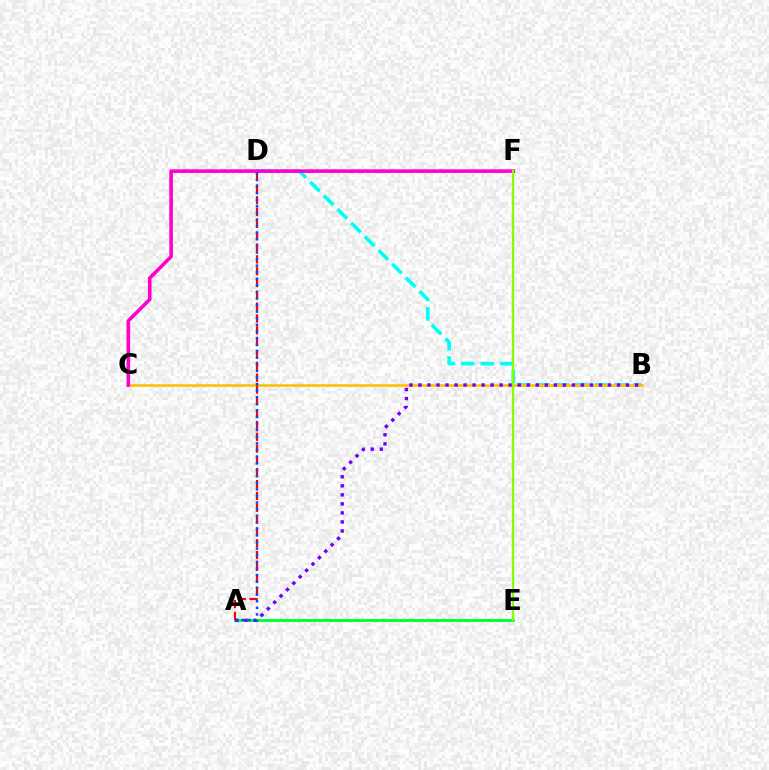{('A', 'E'): [{'color': '#00ff39', 'line_style': 'solid', 'thickness': 2.12}], ('B', 'D'): [{'color': '#00fff6', 'line_style': 'dashed', 'thickness': 2.63}], ('B', 'C'): [{'color': '#ffbd00', 'line_style': 'solid', 'thickness': 1.83}], ('A', 'B'): [{'color': '#7200ff', 'line_style': 'dotted', 'thickness': 2.45}], ('C', 'F'): [{'color': '#ff00cf', 'line_style': 'solid', 'thickness': 2.6}], ('A', 'D'): [{'color': '#ff0000', 'line_style': 'dashed', 'thickness': 1.61}, {'color': '#004bff', 'line_style': 'dotted', 'thickness': 1.79}], ('E', 'F'): [{'color': '#84ff00', 'line_style': 'solid', 'thickness': 1.65}]}